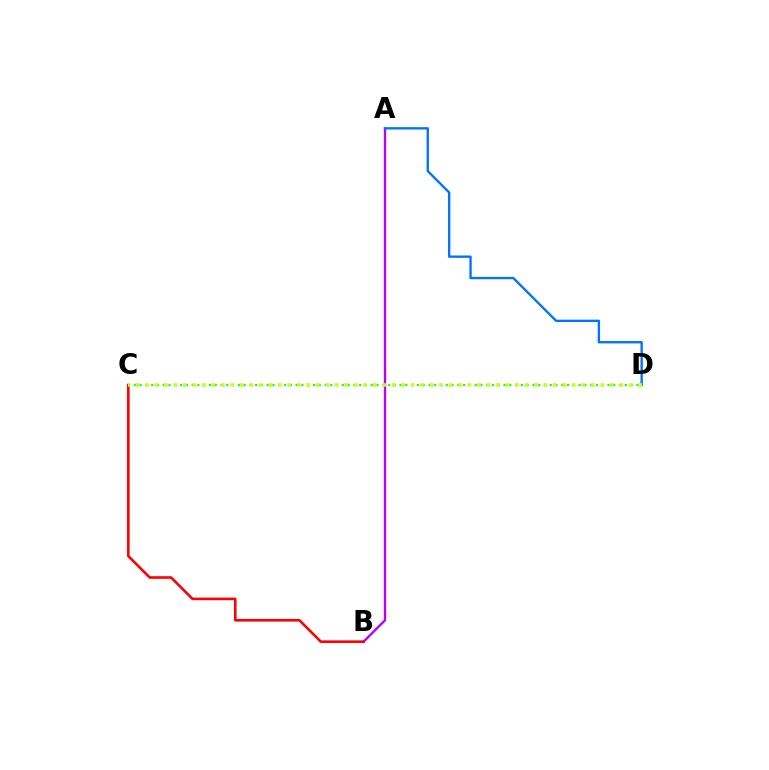{('C', 'D'): [{'color': '#00ff5c', 'line_style': 'dotted', 'thickness': 1.57}, {'color': '#d1ff00', 'line_style': 'dotted', 'thickness': 2.58}], ('A', 'B'): [{'color': '#b900ff', 'line_style': 'solid', 'thickness': 1.69}], ('B', 'C'): [{'color': '#ff0000', 'line_style': 'solid', 'thickness': 1.87}], ('A', 'D'): [{'color': '#0074ff', 'line_style': 'solid', 'thickness': 1.7}]}